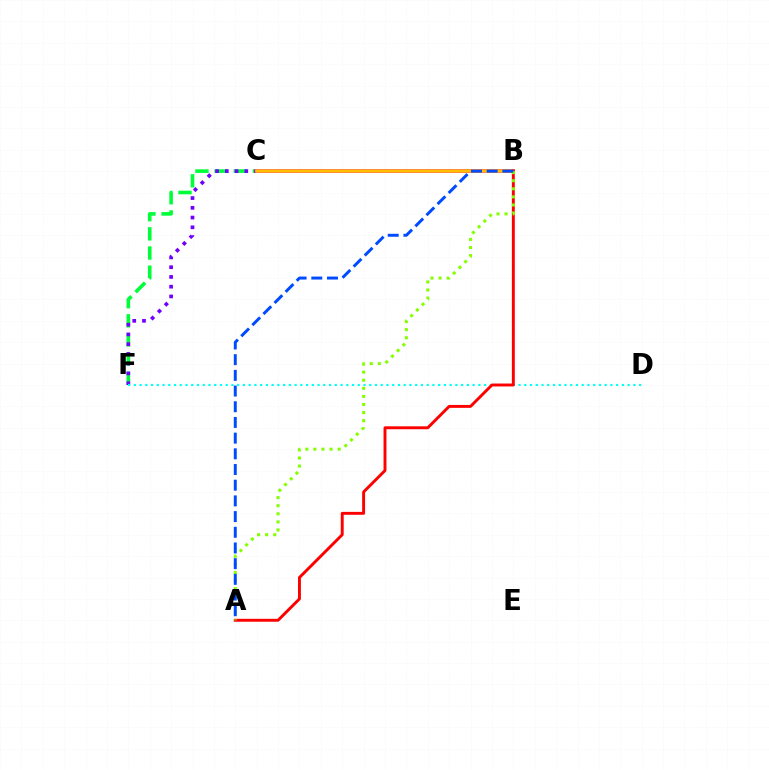{('B', 'F'): [{'color': '#00ff39', 'line_style': 'dashed', 'thickness': 2.6}, {'color': '#7200ff', 'line_style': 'dotted', 'thickness': 2.65}], ('B', 'C'): [{'color': '#ff00cf', 'line_style': 'solid', 'thickness': 2.87}, {'color': '#ffbd00', 'line_style': 'solid', 'thickness': 2.53}], ('D', 'F'): [{'color': '#00fff6', 'line_style': 'dotted', 'thickness': 1.56}], ('A', 'B'): [{'color': '#ff0000', 'line_style': 'solid', 'thickness': 2.1}, {'color': '#84ff00', 'line_style': 'dotted', 'thickness': 2.2}, {'color': '#004bff', 'line_style': 'dashed', 'thickness': 2.13}]}